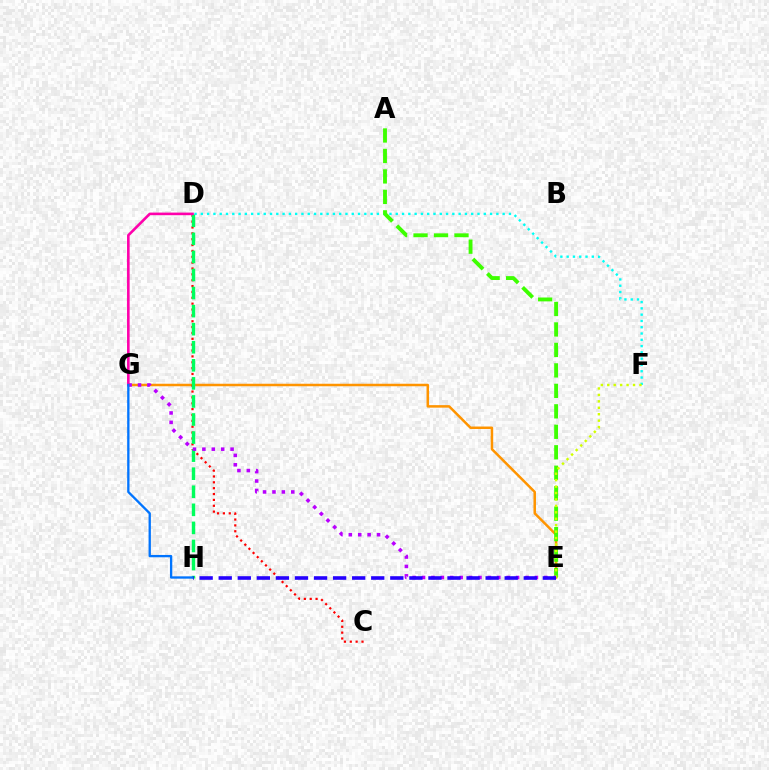{('D', 'F'): [{'color': '#00fff6', 'line_style': 'dotted', 'thickness': 1.71}], ('E', 'G'): [{'color': '#ff9400', 'line_style': 'solid', 'thickness': 1.81}, {'color': '#b900ff', 'line_style': 'dotted', 'thickness': 2.56}], ('C', 'D'): [{'color': '#ff0000', 'line_style': 'dotted', 'thickness': 1.59}], ('D', 'H'): [{'color': '#00ff5c', 'line_style': 'dashed', 'thickness': 2.45}], ('A', 'E'): [{'color': '#3dff00', 'line_style': 'dashed', 'thickness': 2.78}], ('E', 'F'): [{'color': '#d1ff00', 'line_style': 'dotted', 'thickness': 1.75}], ('D', 'G'): [{'color': '#ff00ac', 'line_style': 'solid', 'thickness': 1.88}], ('G', 'H'): [{'color': '#0074ff', 'line_style': 'solid', 'thickness': 1.67}], ('E', 'H'): [{'color': '#2500ff', 'line_style': 'dashed', 'thickness': 2.59}]}